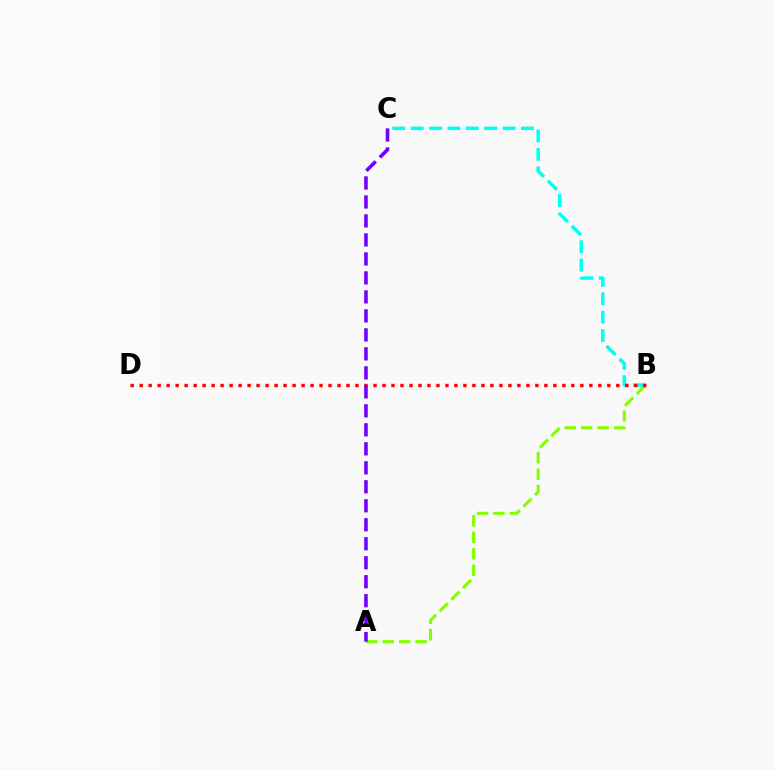{('A', 'B'): [{'color': '#84ff00', 'line_style': 'dashed', 'thickness': 2.24}], ('B', 'C'): [{'color': '#00fff6', 'line_style': 'dashed', 'thickness': 2.5}], ('B', 'D'): [{'color': '#ff0000', 'line_style': 'dotted', 'thickness': 2.44}], ('A', 'C'): [{'color': '#7200ff', 'line_style': 'dashed', 'thickness': 2.58}]}